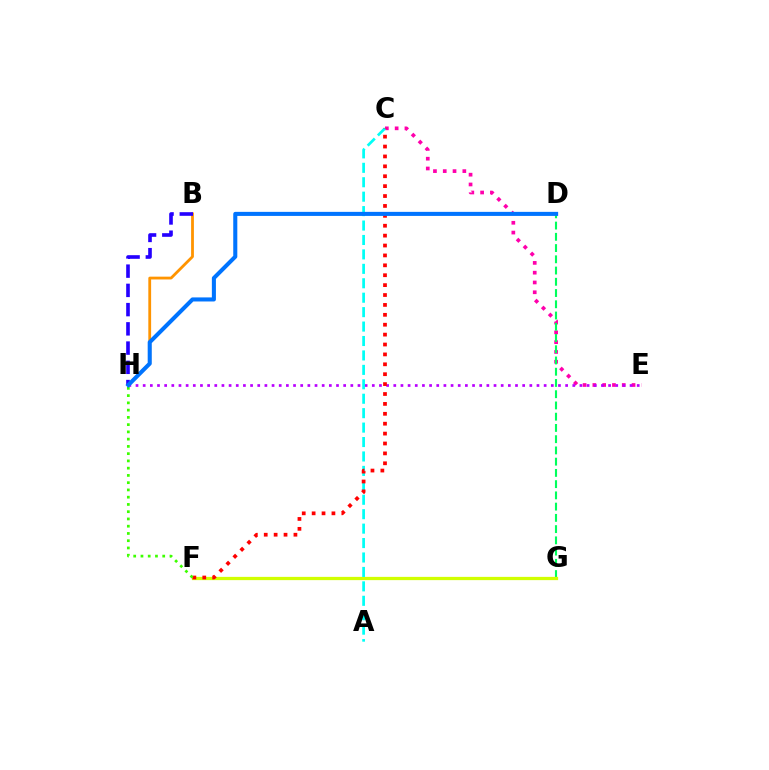{('B', 'H'): [{'color': '#ff9400', 'line_style': 'solid', 'thickness': 2.02}, {'color': '#2500ff', 'line_style': 'dashed', 'thickness': 2.61}], ('C', 'E'): [{'color': '#ff00ac', 'line_style': 'dotted', 'thickness': 2.66}], ('D', 'G'): [{'color': '#00ff5c', 'line_style': 'dashed', 'thickness': 1.53}], ('F', 'G'): [{'color': '#d1ff00', 'line_style': 'solid', 'thickness': 2.34}], ('E', 'H'): [{'color': '#b900ff', 'line_style': 'dotted', 'thickness': 1.95}], ('A', 'C'): [{'color': '#00fff6', 'line_style': 'dashed', 'thickness': 1.96}], ('C', 'F'): [{'color': '#ff0000', 'line_style': 'dotted', 'thickness': 2.69}], ('F', 'H'): [{'color': '#3dff00', 'line_style': 'dotted', 'thickness': 1.97}], ('D', 'H'): [{'color': '#0074ff', 'line_style': 'solid', 'thickness': 2.92}]}